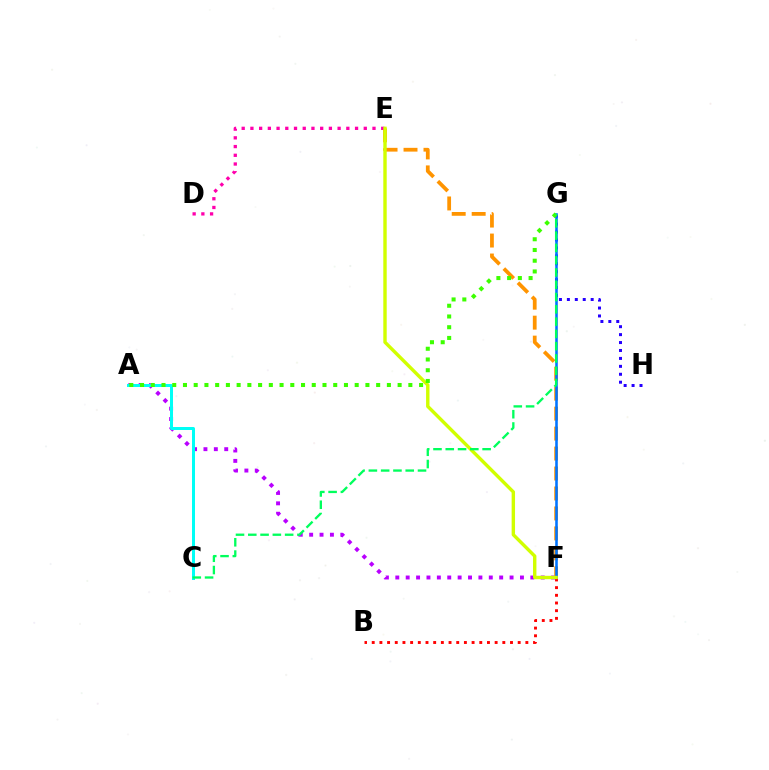{('A', 'F'): [{'color': '#b900ff', 'line_style': 'dotted', 'thickness': 2.82}], ('A', 'C'): [{'color': '#00fff6', 'line_style': 'solid', 'thickness': 2.16}], ('G', 'H'): [{'color': '#2500ff', 'line_style': 'dotted', 'thickness': 2.15}], ('E', 'F'): [{'color': '#ff9400', 'line_style': 'dashed', 'thickness': 2.71}, {'color': '#d1ff00', 'line_style': 'solid', 'thickness': 2.45}], ('D', 'E'): [{'color': '#ff00ac', 'line_style': 'dotted', 'thickness': 2.37}], ('F', 'G'): [{'color': '#0074ff', 'line_style': 'solid', 'thickness': 1.86}], ('B', 'F'): [{'color': '#ff0000', 'line_style': 'dotted', 'thickness': 2.09}], ('A', 'G'): [{'color': '#3dff00', 'line_style': 'dotted', 'thickness': 2.92}], ('C', 'G'): [{'color': '#00ff5c', 'line_style': 'dashed', 'thickness': 1.67}]}